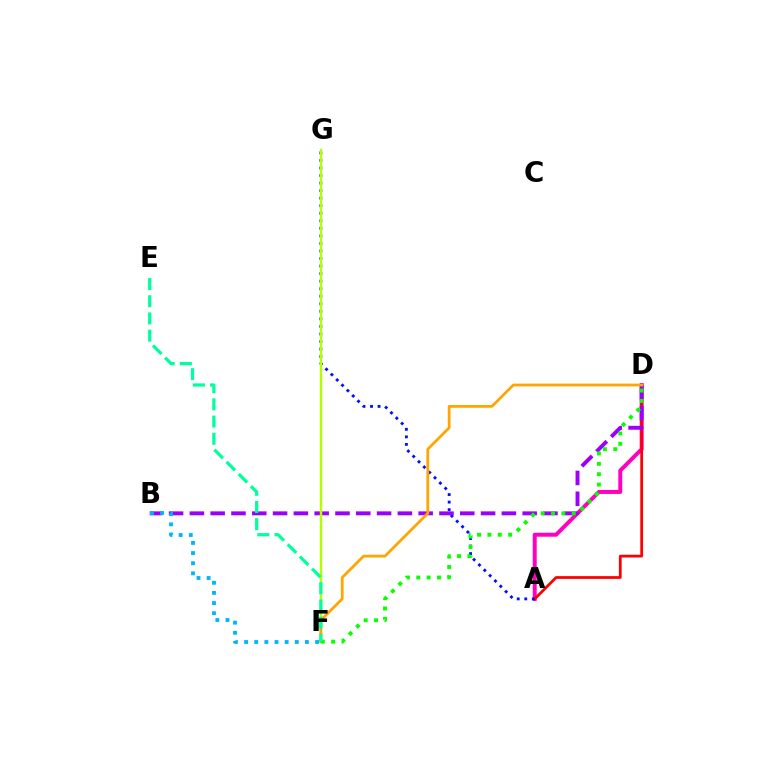{('A', 'D'): [{'color': '#ff00bd', 'line_style': 'solid', 'thickness': 2.85}, {'color': '#ff0000', 'line_style': 'solid', 'thickness': 1.99}], ('A', 'G'): [{'color': '#0010ff', 'line_style': 'dotted', 'thickness': 2.05}], ('B', 'D'): [{'color': '#9b00ff', 'line_style': 'dashed', 'thickness': 2.83}], ('B', 'F'): [{'color': '#00b5ff', 'line_style': 'dotted', 'thickness': 2.76}], ('F', 'G'): [{'color': '#b3ff00', 'line_style': 'solid', 'thickness': 1.75}], ('D', 'F'): [{'color': '#ffa500', 'line_style': 'solid', 'thickness': 1.98}, {'color': '#08ff00', 'line_style': 'dotted', 'thickness': 2.81}], ('E', 'F'): [{'color': '#00ff9d', 'line_style': 'dashed', 'thickness': 2.34}]}